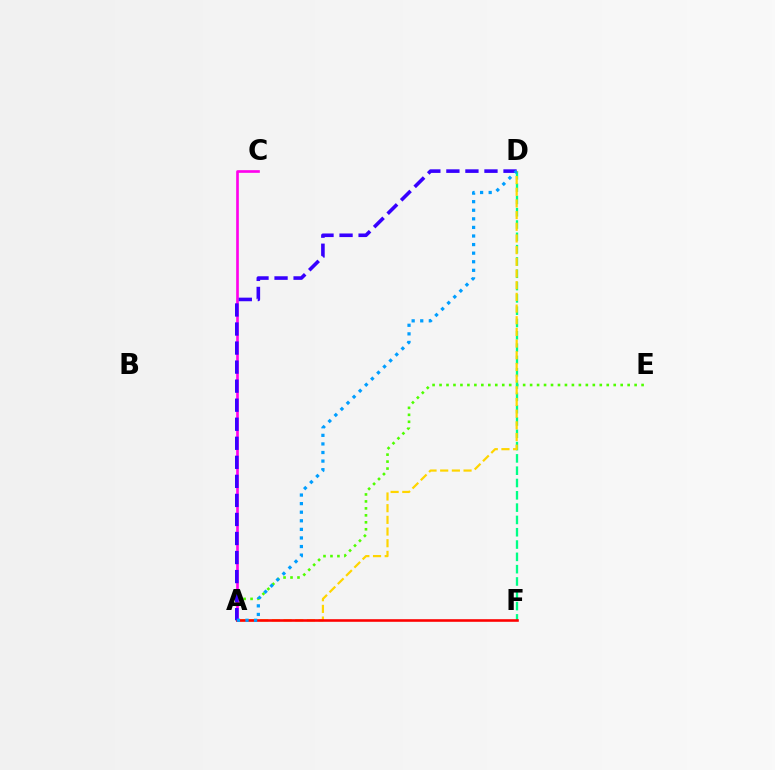{('A', 'E'): [{'color': '#4fff00', 'line_style': 'dotted', 'thickness': 1.89}], ('D', 'F'): [{'color': '#00ff86', 'line_style': 'dashed', 'thickness': 1.67}], ('A', 'C'): [{'color': '#ff00ed', 'line_style': 'solid', 'thickness': 1.91}], ('A', 'D'): [{'color': '#ffd500', 'line_style': 'dashed', 'thickness': 1.59}, {'color': '#3700ff', 'line_style': 'dashed', 'thickness': 2.59}, {'color': '#009eff', 'line_style': 'dotted', 'thickness': 2.33}], ('A', 'F'): [{'color': '#ff0000', 'line_style': 'solid', 'thickness': 1.87}]}